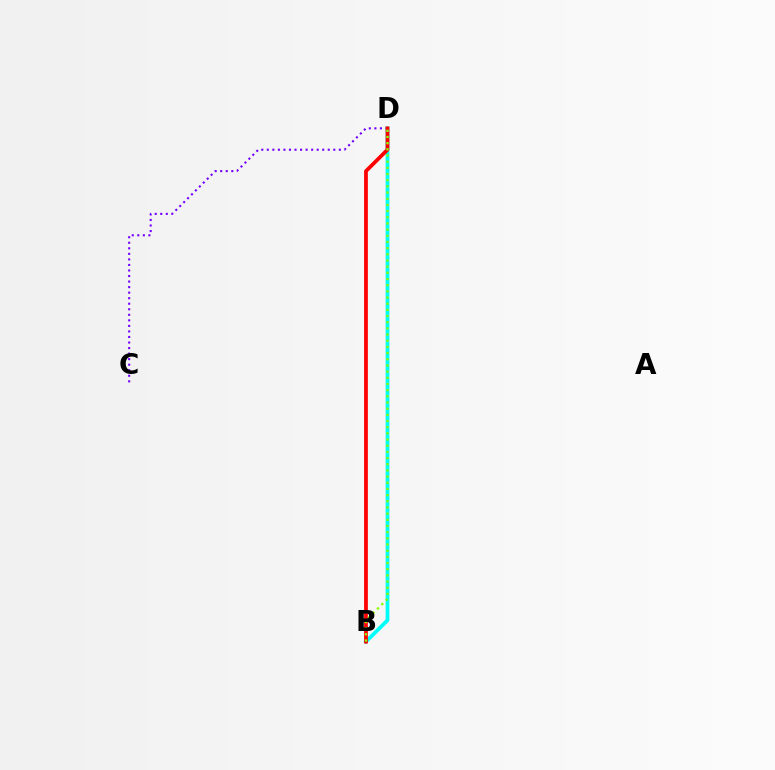{('C', 'D'): [{'color': '#7200ff', 'line_style': 'dotted', 'thickness': 1.51}], ('B', 'D'): [{'color': '#00fff6', 'line_style': 'solid', 'thickness': 2.7}, {'color': '#ff0000', 'line_style': 'solid', 'thickness': 2.71}, {'color': '#84ff00', 'line_style': 'dotted', 'thickness': 1.68}]}